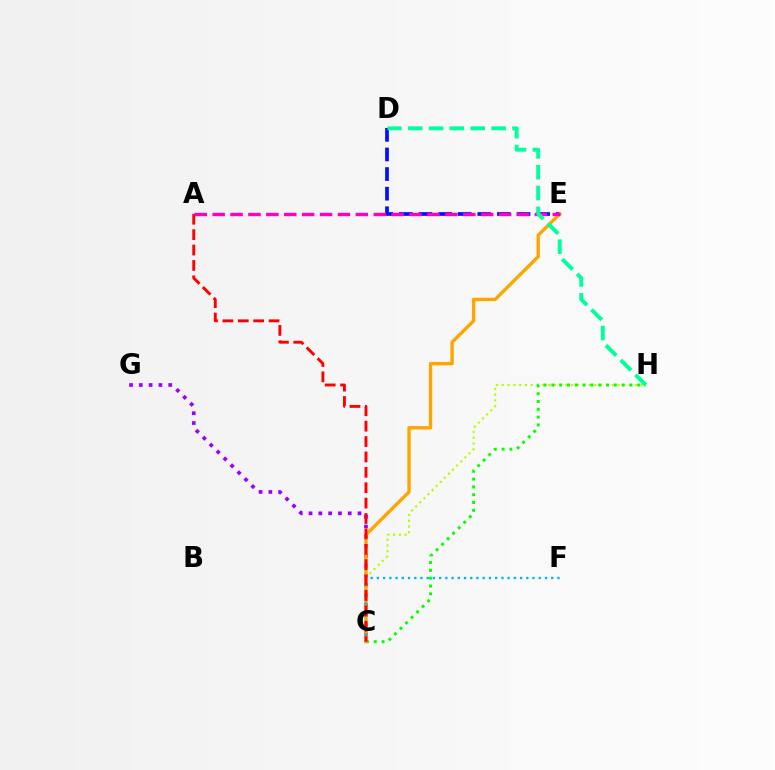{('C', 'H'): [{'color': '#b3ff00', 'line_style': 'dotted', 'thickness': 1.57}, {'color': '#08ff00', 'line_style': 'dotted', 'thickness': 2.12}], ('C', 'G'): [{'color': '#9b00ff', 'line_style': 'dotted', 'thickness': 2.66}], ('D', 'E'): [{'color': '#0010ff', 'line_style': 'dashed', 'thickness': 2.66}], ('C', 'E'): [{'color': '#ffa500', 'line_style': 'solid', 'thickness': 2.43}], ('C', 'F'): [{'color': '#00b5ff', 'line_style': 'dotted', 'thickness': 1.69}], ('A', 'C'): [{'color': '#ff0000', 'line_style': 'dashed', 'thickness': 2.09}], ('A', 'E'): [{'color': '#ff00bd', 'line_style': 'dashed', 'thickness': 2.43}], ('D', 'H'): [{'color': '#00ff9d', 'line_style': 'dashed', 'thickness': 2.83}]}